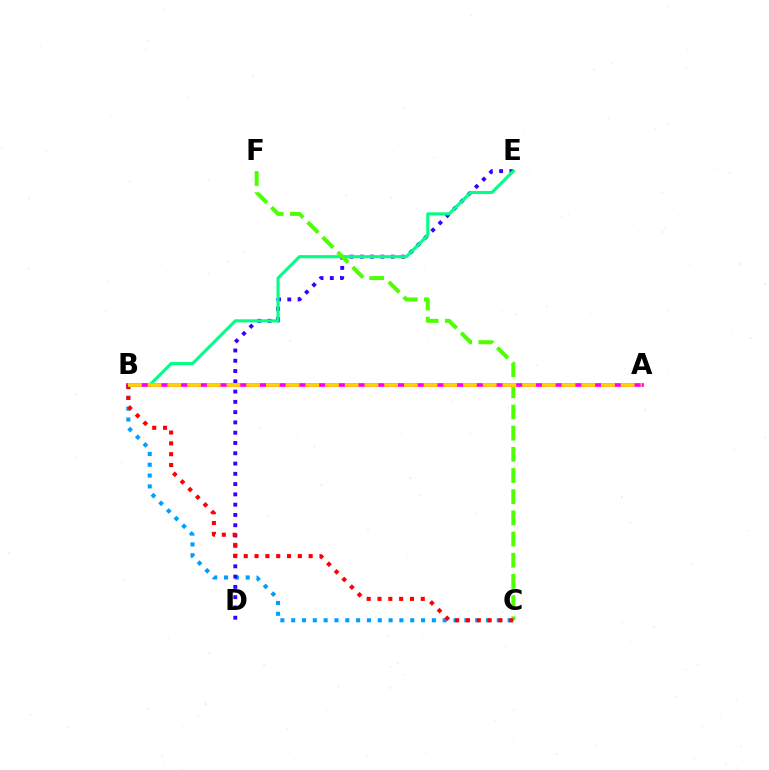{('B', 'C'): [{'color': '#009eff', 'line_style': 'dotted', 'thickness': 2.94}, {'color': '#ff0000', 'line_style': 'dotted', 'thickness': 2.94}], ('D', 'E'): [{'color': '#3700ff', 'line_style': 'dotted', 'thickness': 2.79}], ('B', 'E'): [{'color': '#00ff86', 'line_style': 'solid', 'thickness': 2.24}], ('A', 'B'): [{'color': '#ff00ed', 'line_style': 'solid', 'thickness': 2.66}, {'color': '#ffd500', 'line_style': 'dashed', 'thickness': 2.68}], ('C', 'F'): [{'color': '#4fff00', 'line_style': 'dashed', 'thickness': 2.88}]}